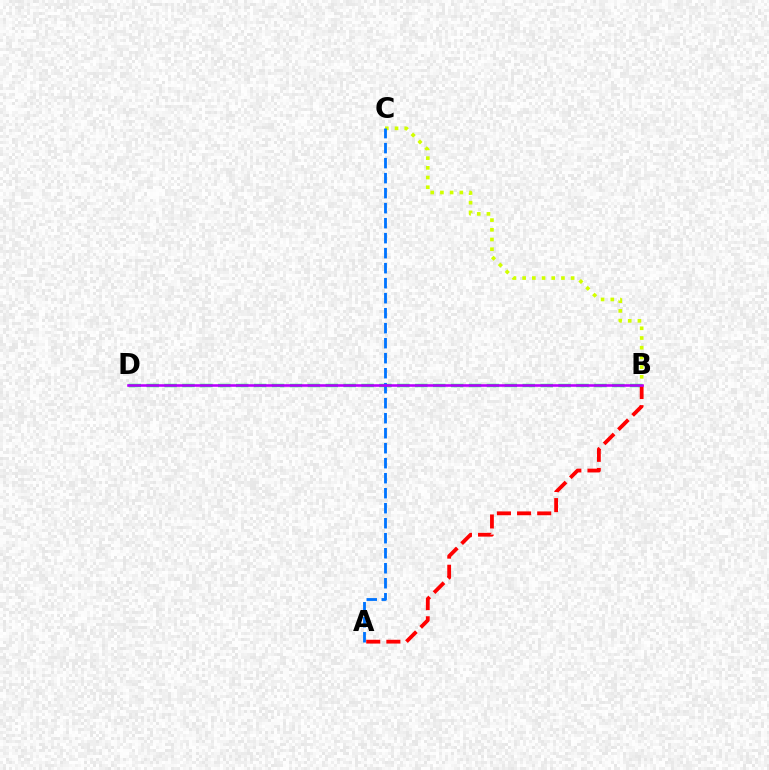{('B', 'D'): [{'color': '#00ff5c', 'line_style': 'dashed', 'thickness': 2.43}, {'color': '#b900ff', 'line_style': 'solid', 'thickness': 1.87}], ('B', 'C'): [{'color': '#d1ff00', 'line_style': 'dotted', 'thickness': 2.64}], ('A', 'B'): [{'color': '#ff0000', 'line_style': 'dashed', 'thickness': 2.73}], ('A', 'C'): [{'color': '#0074ff', 'line_style': 'dashed', 'thickness': 2.04}]}